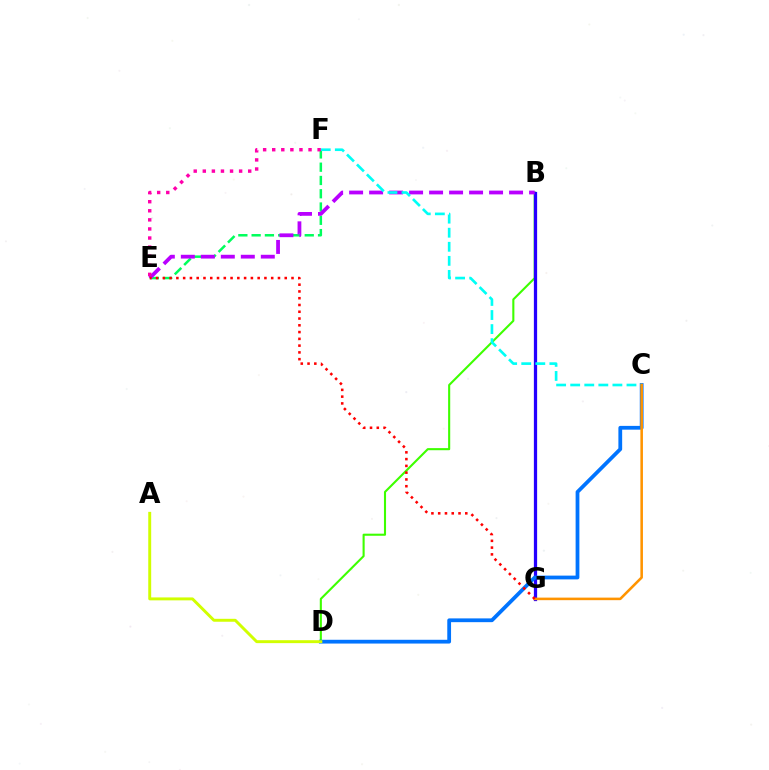{('B', 'D'): [{'color': '#3dff00', 'line_style': 'solid', 'thickness': 1.51}], ('B', 'G'): [{'color': '#2500ff', 'line_style': 'solid', 'thickness': 2.34}], ('C', 'D'): [{'color': '#0074ff', 'line_style': 'solid', 'thickness': 2.72}], ('E', 'F'): [{'color': '#00ff5c', 'line_style': 'dashed', 'thickness': 1.8}, {'color': '#ff00ac', 'line_style': 'dotted', 'thickness': 2.47}], ('B', 'E'): [{'color': '#b900ff', 'line_style': 'dashed', 'thickness': 2.72}], ('C', 'F'): [{'color': '#00fff6', 'line_style': 'dashed', 'thickness': 1.91}], ('A', 'D'): [{'color': '#d1ff00', 'line_style': 'solid', 'thickness': 2.11}], ('C', 'G'): [{'color': '#ff9400', 'line_style': 'solid', 'thickness': 1.84}], ('E', 'G'): [{'color': '#ff0000', 'line_style': 'dotted', 'thickness': 1.84}]}